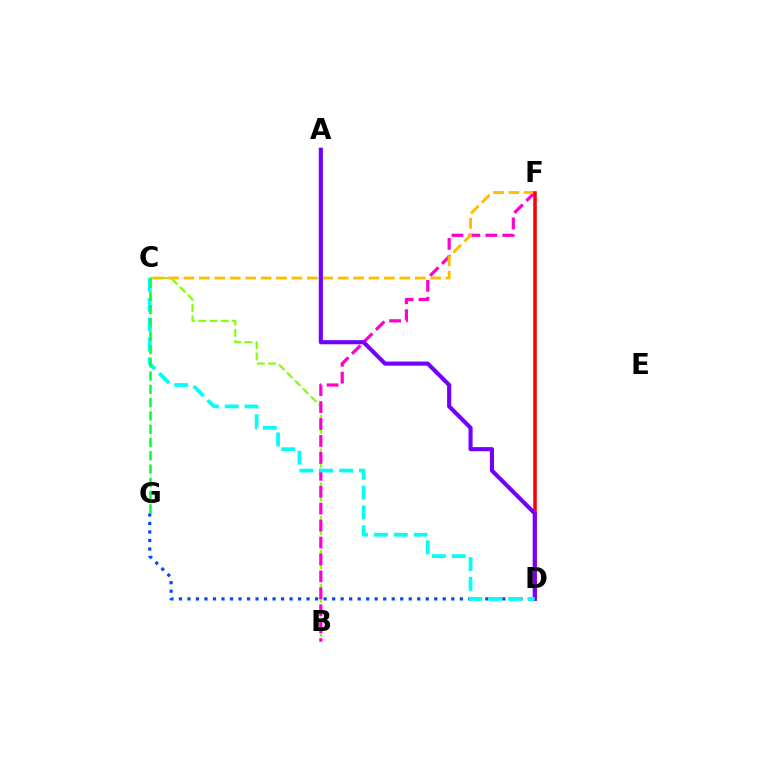{('D', 'G'): [{'color': '#004bff', 'line_style': 'dotted', 'thickness': 2.31}], ('B', 'C'): [{'color': '#84ff00', 'line_style': 'dashed', 'thickness': 1.53}], ('B', 'F'): [{'color': '#ff00cf', 'line_style': 'dashed', 'thickness': 2.3}], ('C', 'F'): [{'color': '#ffbd00', 'line_style': 'dashed', 'thickness': 2.09}], ('D', 'F'): [{'color': '#ff0000', 'line_style': 'solid', 'thickness': 2.54}], ('A', 'D'): [{'color': '#7200ff', 'line_style': 'solid', 'thickness': 2.96}], ('C', 'D'): [{'color': '#00fff6', 'line_style': 'dashed', 'thickness': 2.69}], ('C', 'G'): [{'color': '#00ff39', 'line_style': 'dashed', 'thickness': 1.8}]}